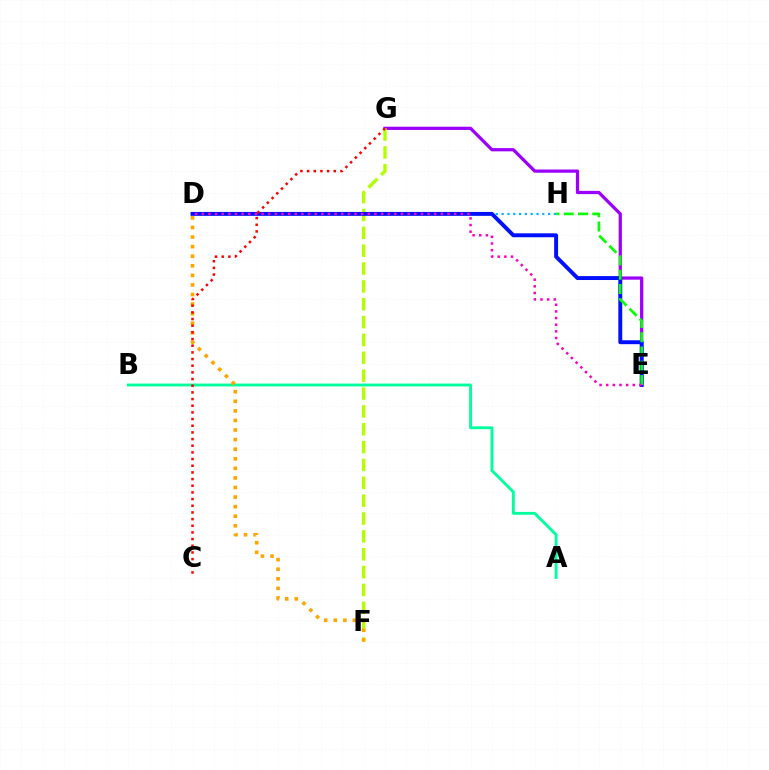{('E', 'G'): [{'color': '#9b00ff', 'line_style': 'solid', 'thickness': 2.33}], ('F', 'G'): [{'color': '#b3ff00', 'line_style': 'dashed', 'thickness': 2.43}], ('A', 'B'): [{'color': '#00ff9d', 'line_style': 'solid', 'thickness': 2.07}], ('D', 'H'): [{'color': '#00b5ff', 'line_style': 'dotted', 'thickness': 1.58}], ('D', 'F'): [{'color': '#ffa500', 'line_style': 'dotted', 'thickness': 2.6}], ('D', 'E'): [{'color': '#0010ff', 'line_style': 'solid', 'thickness': 2.82}, {'color': '#ff00bd', 'line_style': 'dotted', 'thickness': 1.8}], ('E', 'H'): [{'color': '#08ff00', 'line_style': 'dashed', 'thickness': 1.94}], ('C', 'G'): [{'color': '#ff0000', 'line_style': 'dotted', 'thickness': 1.81}]}